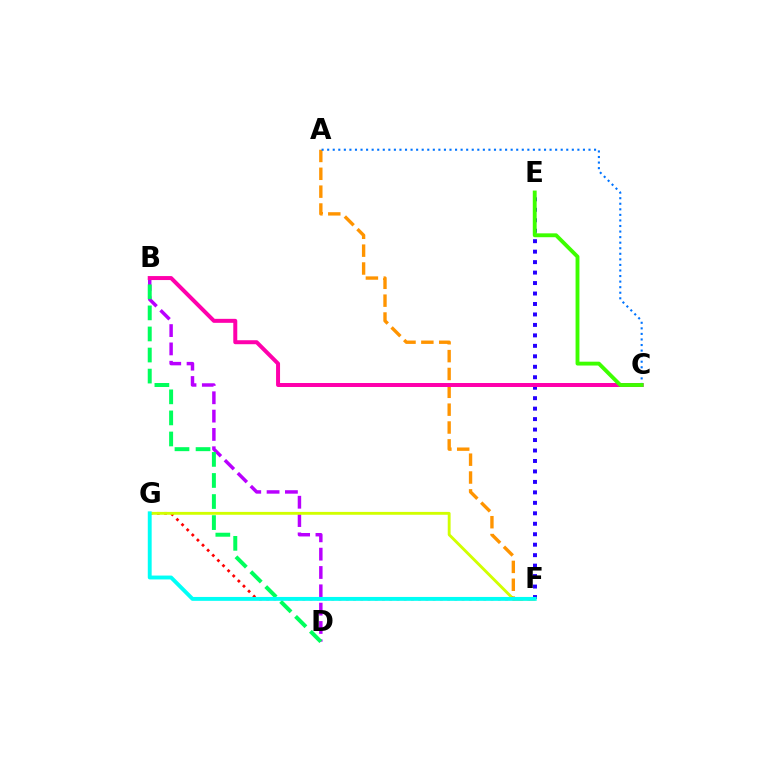{('E', 'F'): [{'color': '#2500ff', 'line_style': 'dotted', 'thickness': 2.84}], ('F', 'G'): [{'color': '#ff0000', 'line_style': 'dotted', 'thickness': 1.97}, {'color': '#d1ff00', 'line_style': 'solid', 'thickness': 2.06}, {'color': '#00fff6', 'line_style': 'solid', 'thickness': 2.8}], ('B', 'D'): [{'color': '#b900ff', 'line_style': 'dashed', 'thickness': 2.49}, {'color': '#00ff5c', 'line_style': 'dashed', 'thickness': 2.86}], ('A', 'F'): [{'color': '#ff9400', 'line_style': 'dashed', 'thickness': 2.42}], ('B', 'C'): [{'color': '#ff00ac', 'line_style': 'solid', 'thickness': 2.87}], ('A', 'C'): [{'color': '#0074ff', 'line_style': 'dotted', 'thickness': 1.51}], ('C', 'E'): [{'color': '#3dff00', 'line_style': 'solid', 'thickness': 2.78}]}